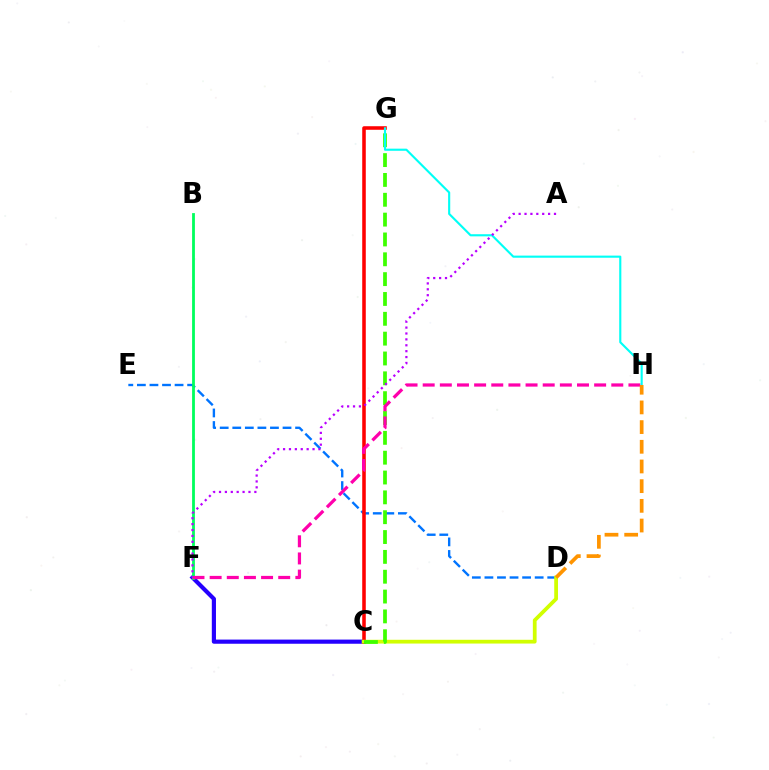{('D', 'E'): [{'color': '#0074ff', 'line_style': 'dashed', 'thickness': 1.71}], ('C', 'F'): [{'color': '#2500ff', 'line_style': 'solid', 'thickness': 2.99}], ('C', 'G'): [{'color': '#ff0000', 'line_style': 'solid', 'thickness': 2.56}, {'color': '#3dff00', 'line_style': 'dashed', 'thickness': 2.7}], ('B', 'F'): [{'color': '#00ff5c', 'line_style': 'solid', 'thickness': 2.01}], ('C', 'D'): [{'color': '#d1ff00', 'line_style': 'solid', 'thickness': 2.71}], ('F', 'H'): [{'color': '#ff00ac', 'line_style': 'dashed', 'thickness': 2.33}], ('G', 'H'): [{'color': '#00fff6', 'line_style': 'solid', 'thickness': 1.53}], ('D', 'H'): [{'color': '#ff9400', 'line_style': 'dashed', 'thickness': 2.67}], ('A', 'F'): [{'color': '#b900ff', 'line_style': 'dotted', 'thickness': 1.6}]}